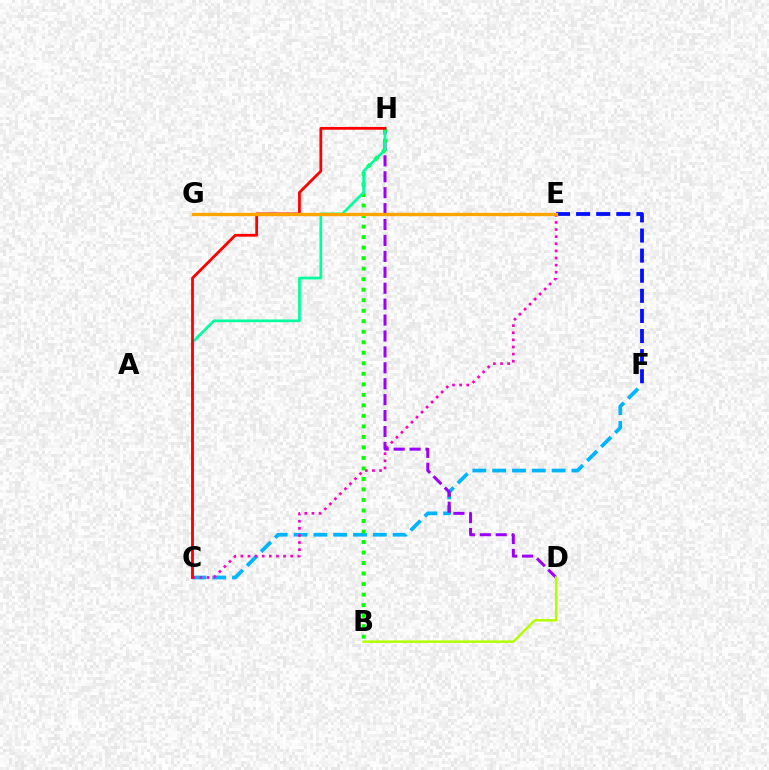{('C', 'F'): [{'color': '#00b5ff', 'line_style': 'dashed', 'thickness': 2.69}], ('C', 'E'): [{'color': '#ff00bd', 'line_style': 'dotted', 'thickness': 1.93}], ('D', 'H'): [{'color': '#9b00ff', 'line_style': 'dashed', 'thickness': 2.16}], ('B', 'H'): [{'color': '#08ff00', 'line_style': 'dotted', 'thickness': 2.86}], ('E', 'F'): [{'color': '#0010ff', 'line_style': 'dashed', 'thickness': 2.73}], ('C', 'H'): [{'color': '#00ff9d', 'line_style': 'solid', 'thickness': 1.96}, {'color': '#ff0000', 'line_style': 'solid', 'thickness': 2.0}], ('B', 'D'): [{'color': '#b3ff00', 'line_style': 'solid', 'thickness': 1.79}], ('E', 'G'): [{'color': '#ffa500', 'line_style': 'solid', 'thickness': 2.39}]}